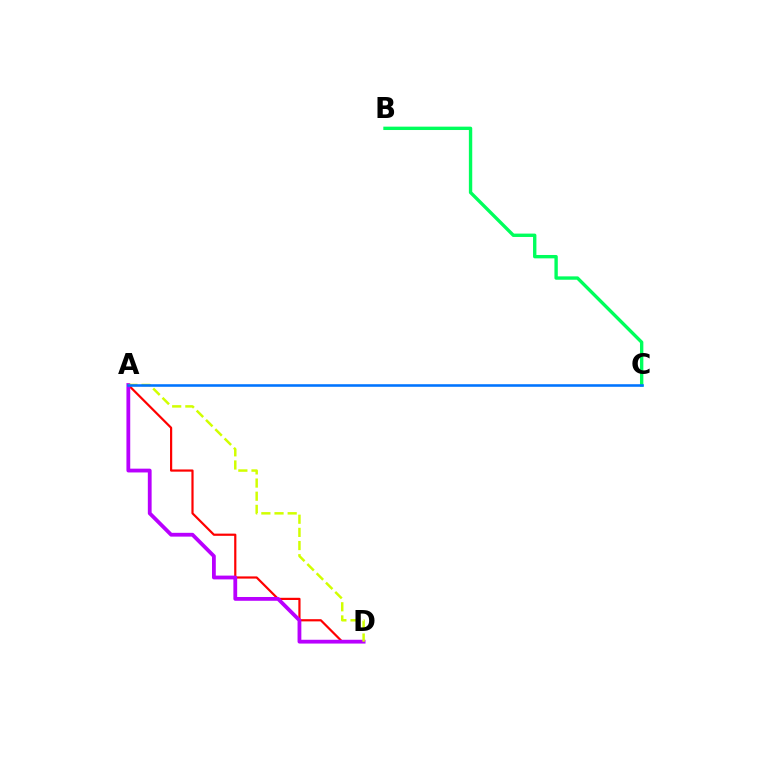{('A', 'D'): [{'color': '#ff0000', 'line_style': 'solid', 'thickness': 1.58}, {'color': '#b900ff', 'line_style': 'solid', 'thickness': 2.73}, {'color': '#d1ff00', 'line_style': 'dashed', 'thickness': 1.79}], ('B', 'C'): [{'color': '#00ff5c', 'line_style': 'solid', 'thickness': 2.42}], ('A', 'C'): [{'color': '#0074ff', 'line_style': 'solid', 'thickness': 1.86}]}